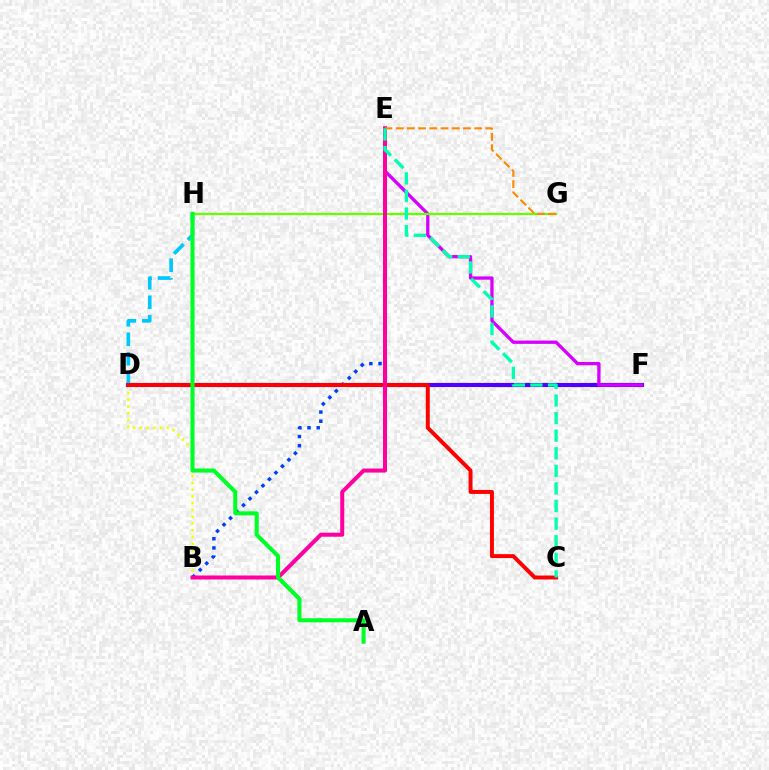{('D', 'F'): [{'color': '#4f00ff', 'line_style': 'solid', 'thickness': 2.97}], ('E', 'F'): [{'color': '#d600ff', 'line_style': 'solid', 'thickness': 2.38}], ('D', 'H'): [{'color': '#00c7ff', 'line_style': 'dashed', 'thickness': 2.65}], ('G', 'H'): [{'color': '#66ff00', 'line_style': 'solid', 'thickness': 1.63}], ('B', 'E'): [{'color': '#003fff', 'line_style': 'dotted', 'thickness': 2.49}, {'color': '#ff00a0', 'line_style': 'solid', 'thickness': 2.89}], ('B', 'D'): [{'color': '#eeff00', 'line_style': 'dotted', 'thickness': 1.83}], ('C', 'D'): [{'color': '#ff0000', 'line_style': 'solid', 'thickness': 2.84}], ('A', 'H'): [{'color': '#00ff27', 'line_style': 'solid', 'thickness': 2.93}], ('E', 'G'): [{'color': '#ff8800', 'line_style': 'dashed', 'thickness': 1.52}], ('C', 'E'): [{'color': '#00ffaf', 'line_style': 'dashed', 'thickness': 2.39}]}